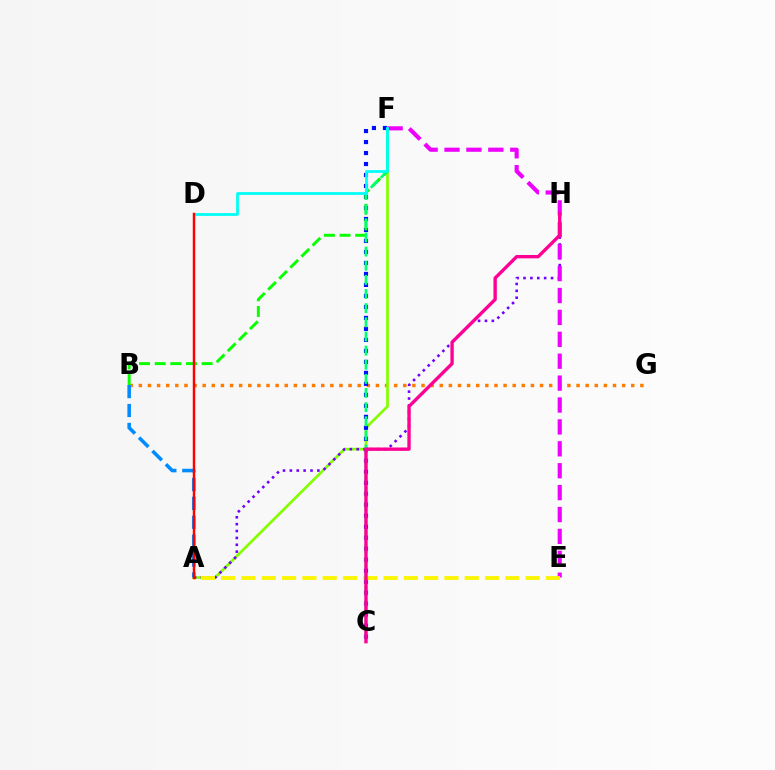{('B', 'G'): [{'color': '#ff7c00', 'line_style': 'dotted', 'thickness': 2.48}], ('A', 'F'): [{'color': '#84ff00', 'line_style': 'solid', 'thickness': 1.95}], ('C', 'F'): [{'color': '#0010ff', 'line_style': 'dotted', 'thickness': 2.99}, {'color': '#00ff74', 'line_style': 'dashed', 'thickness': 1.92}], ('A', 'H'): [{'color': '#7200ff', 'line_style': 'dotted', 'thickness': 1.87}], ('A', 'B'): [{'color': '#008cff', 'line_style': 'dashed', 'thickness': 2.57}], ('E', 'F'): [{'color': '#ee00ff', 'line_style': 'dashed', 'thickness': 2.98}], ('B', 'F'): [{'color': '#08ff00', 'line_style': 'dashed', 'thickness': 2.13}], ('A', 'E'): [{'color': '#fcf500', 'line_style': 'dashed', 'thickness': 2.76}], ('D', 'F'): [{'color': '#00fff6', 'line_style': 'solid', 'thickness': 2.0}], ('C', 'H'): [{'color': '#ff0094', 'line_style': 'solid', 'thickness': 2.42}], ('A', 'D'): [{'color': '#ff0000', 'line_style': 'solid', 'thickness': 1.77}]}